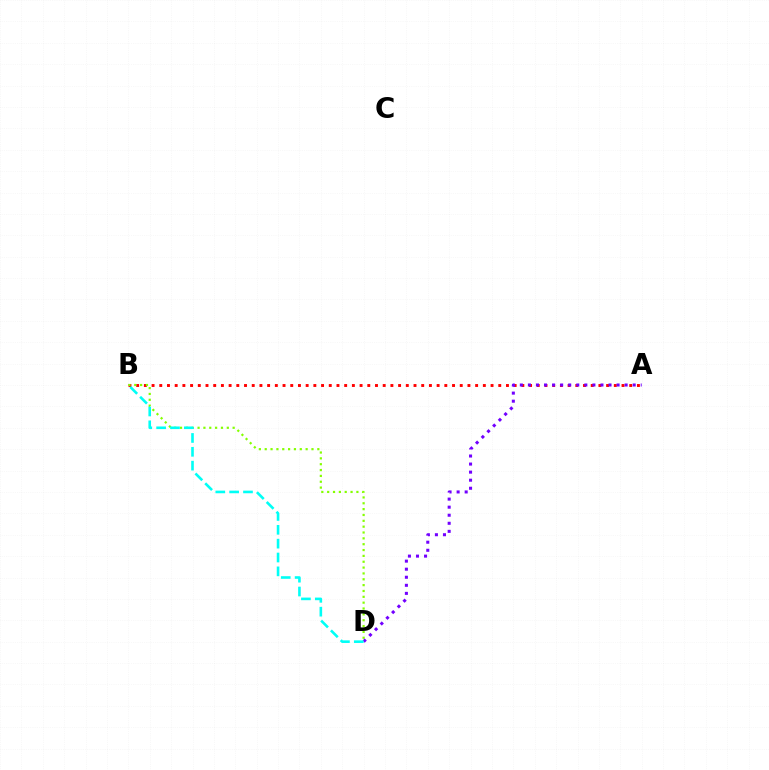{('A', 'B'): [{'color': '#ff0000', 'line_style': 'dotted', 'thickness': 2.09}], ('B', 'D'): [{'color': '#84ff00', 'line_style': 'dotted', 'thickness': 1.59}, {'color': '#00fff6', 'line_style': 'dashed', 'thickness': 1.88}], ('A', 'D'): [{'color': '#7200ff', 'line_style': 'dotted', 'thickness': 2.19}]}